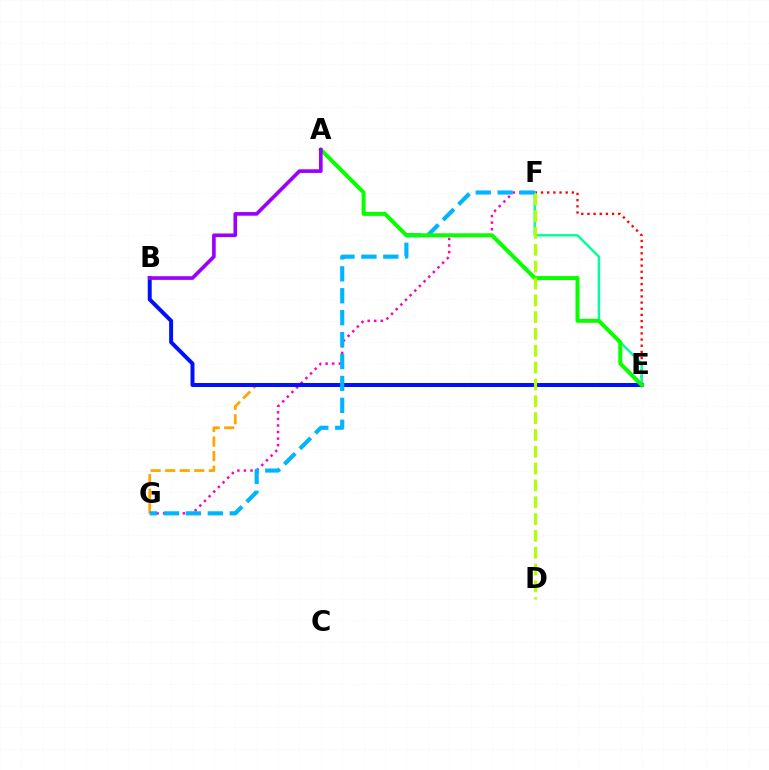{('E', 'F'): [{'color': '#ff0000', 'line_style': 'dotted', 'thickness': 1.67}, {'color': '#00ff9d', 'line_style': 'solid', 'thickness': 1.74}], ('E', 'G'): [{'color': '#ffa500', 'line_style': 'dashed', 'thickness': 1.98}], ('F', 'G'): [{'color': '#ff00bd', 'line_style': 'dotted', 'thickness': 1.78}, {'color': '#00b5ff', 'line_style': 'dashed', 'thickness': 2.98}], ('B', 'E'): [{'color': '#0010ff', 'line_style': 'solid', 'thickness': 2.86}], ('A', 'E'): [{'color': '#08ff00', 'line_style': 'solid', 'thickness': 2.87}], ('A', 'B'): [{'color': '#9b00ff', 'line_style': 'solid', 'thickness': 2.62}], ('D', 'F'): [{'color': '#b3ff00', 'line_style': 'dashed', 'thickness': 2.29}]}